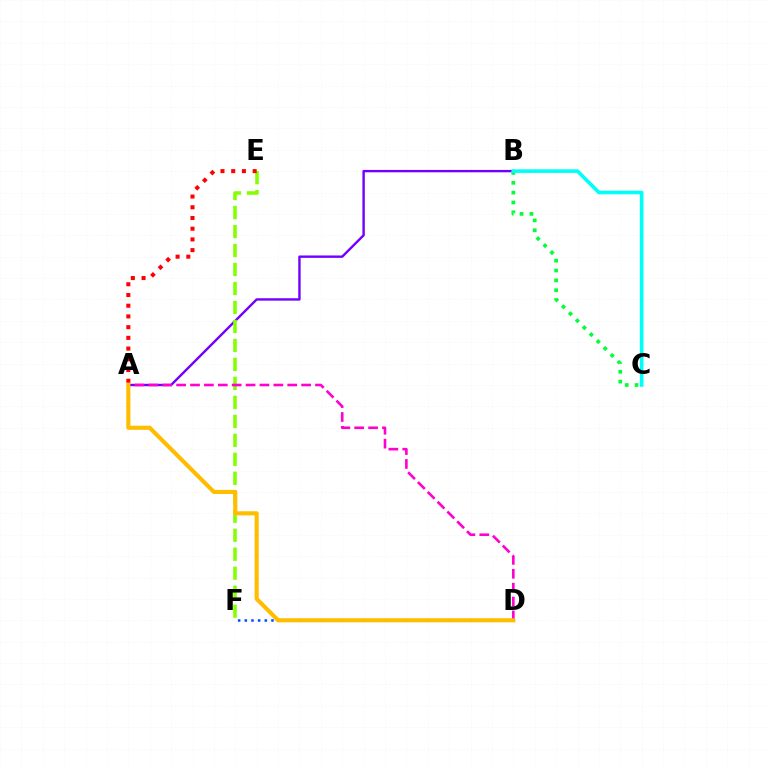{('D', 'F'): [{'color': '#004bff', 'line_style': 'dotted', 'thickness': 1.81}], ('A', 'B'): [{'color': '#7200ff', 'line_style': 'solid', 'thickness': 1.73}], ('E', 'F'): [{'color': '#84ff00', 'line_style': 'dashed', 'thickness': 2.58}], ('A', 'D'): [{'color': '#ff00cf', 'line_style': 'dashed', 'thickness': 1.89}, {'color': '#ffbd00', 'line_style': 'solid', 'thickness': 2.96}], ('B', 'C'): [{'color': '#00ff39', 'line_style': 'dotted', 'thickness': 2.67}, {'color': '#00fff6', 'line_style': 'solid', 'thickness': 2.6}], ('A', 'E'): [{'color': '#ff0000', 'line_style': 'dotted', 'thickness': 2.91}]}